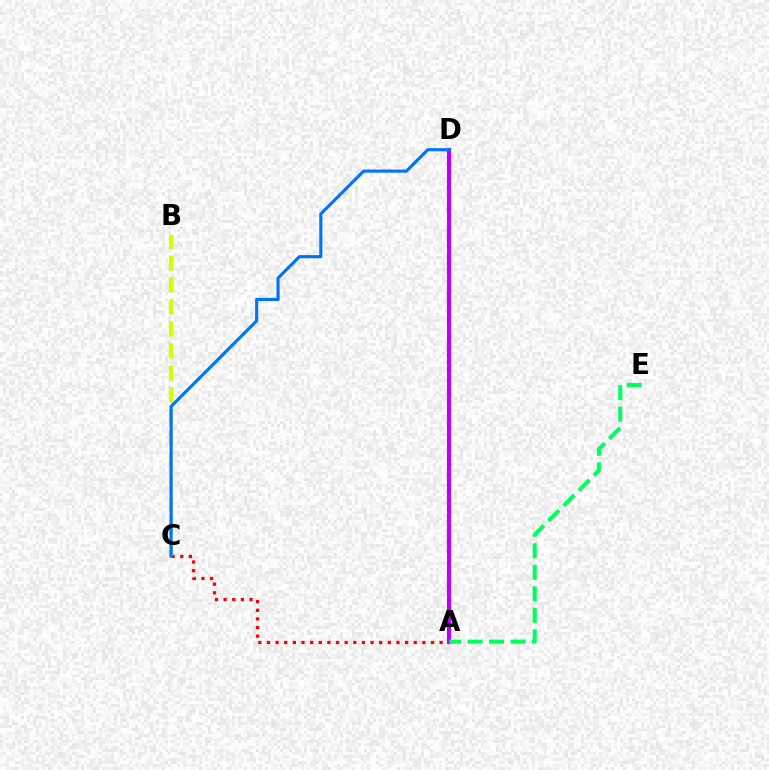{('A', 'C'): [{'color': '#ff0000', 'line_style': 'dotted', 'thickness': 2.35}], ('B', 'C'): [{'color': '#d1ff00', 'line_style': 'dashed', 'thickness': 2.98}], ('A', 'D'): [{'color': '#b900ff', 'line_style': 'solid', 'thickness': 2.98}], ('C', 'D'): [{'color': '#0074ff', 'line_style': 'solid', 'thickness': 2.25}], ('A', 'E'): [{'color': '#00ff5c', 'line_style': 'dashed', 'thickness': 2.92}]}